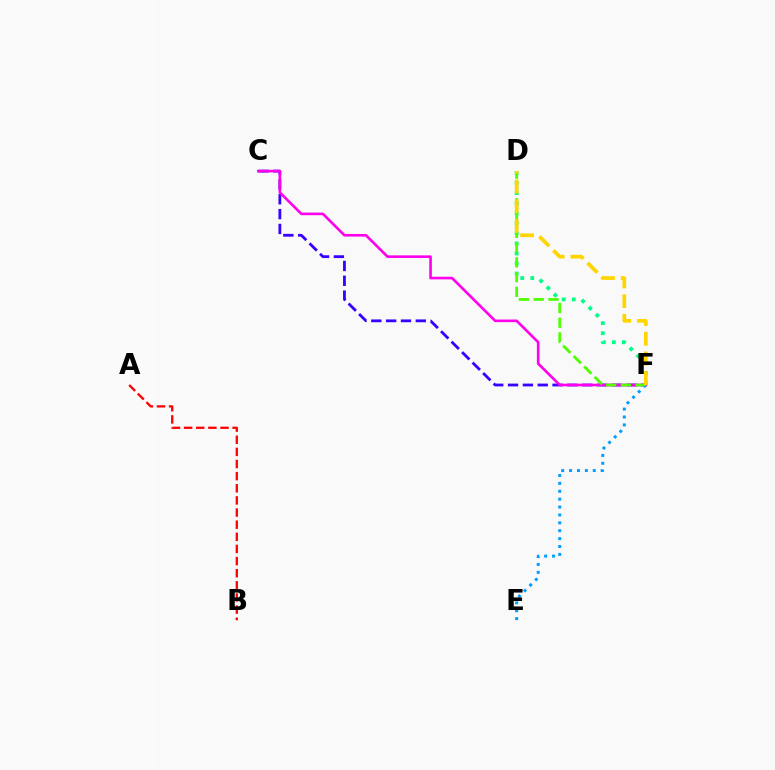{('D', 'F'): [{'color': '#00ff86', 'line_style': 'dotted', 'thickness': 2.73}, {'color': '#4fff00', 'line_style': 'dashed', 'thickness': 2.01}, {'color': '#ffd500', 'line_style': 'dashed', 'thickness': 2.68}], ('C', 'F'): [{'color': '#3700ff', 'line_style': 'dashed', 'thickness': 2.02}, {'color': '#ff00ed', 'line_style': 'solid', 'thickness': 1.89}], ('E', 'F'): [{'color': '#009eff', 'line_style': 'dotted', 'thickness': 2.14}], ('A', 'B'): [{'color': '#ff0000', 'line_style': 'dashed', 'thickness': 1.65}]}